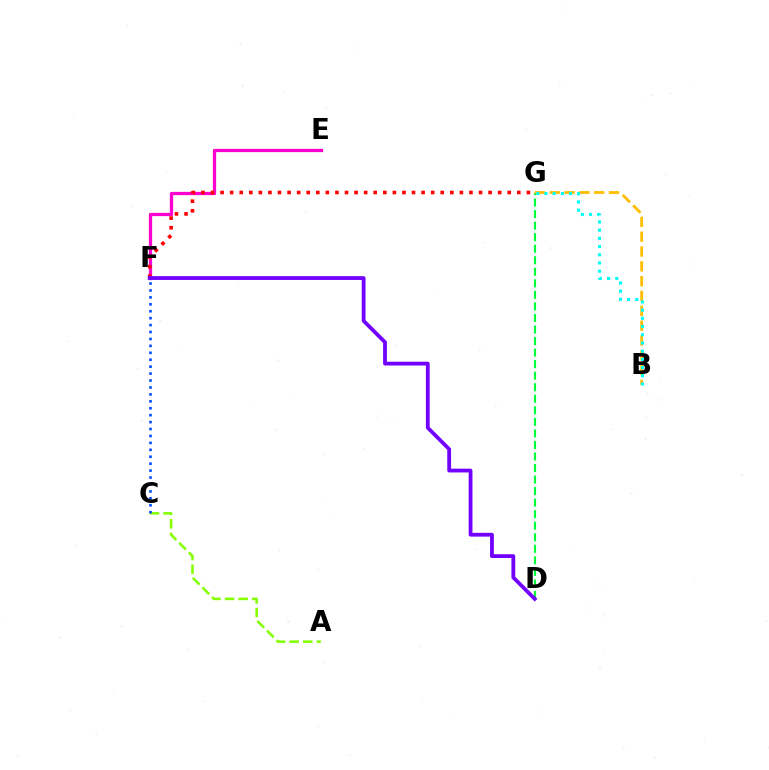{('D', 'G'): [{'color': '#00ff39', 'line_style': 'dashed', 'thickness': 1.57}], ('B', 'G'): [{'color': '#ffbd00', 'line_style': 'dashed', 'thickness': 2.01}, {'color': '#00fff6', 'line_style': 'dotted', 'thickness': 2.23}], ('A', 'C'): [{'color': '#84ff00', 'line_style': 'dashed', 'thickness': 1.84}], ('E', 'F'): [{'color': '#ff00cf', 'line_style': 'solid', 'thickness': 2.35}], ('F', 'G'): [{'color': '#ff0000', 'line_style': 'dotted', 'thickness': 2.6}], ('D', 'F'): [{'color': '#7200ff', 'line_style': 'solid', 'thickness': 2.73}], ('C', 'F'): [{'color': '#004bff', 'line_style': 'dotted', 'thickness': 1.88}]}